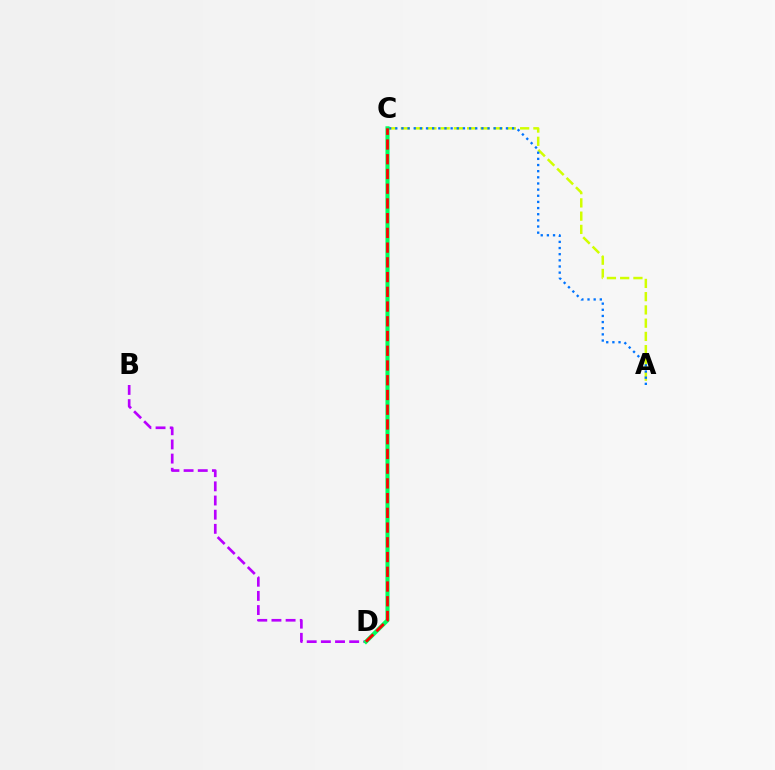{('A', 'C'): [{'color': '#d1ff00', 'line_style': 'dashed', 'thickness': 1.8}, {'color': '#0074ff', 'line_style': 'dotted', 'thickness': 1.67}], ('B', 'D'): [{'color': '#b900ff', 'line_style': 'dashed', 'thickness': 1.92}], ('C', 'D'): [{'color': '#00ff5c', 'line_style': 'solid', 'thickness': 2.95}, {'color': '#ff0000', 'line_style': 'dashed', 'thickness': 2.0}]}